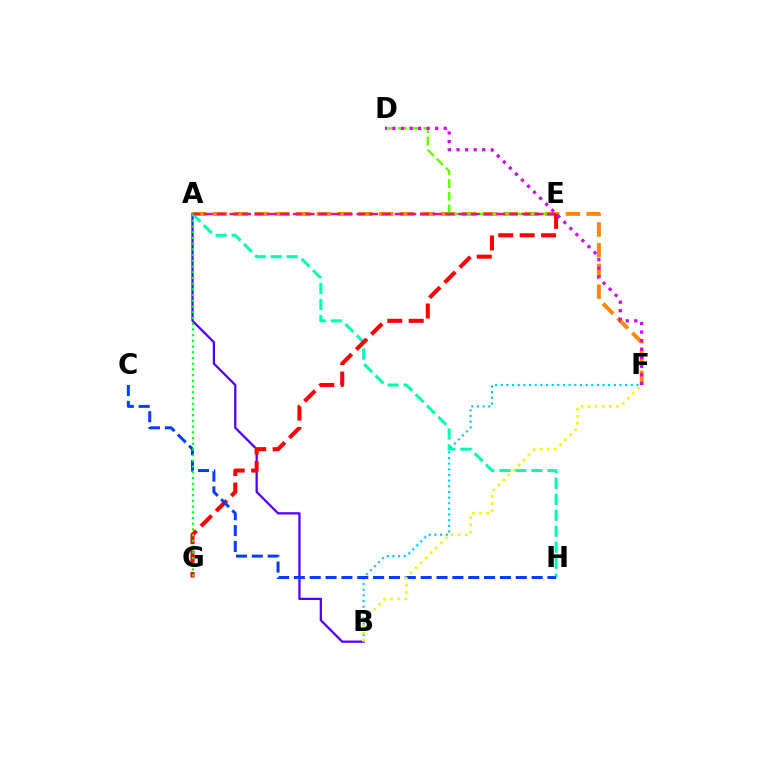{('A', 'B'): [{'color': '#4f00ff', 'line_style': 'solid', 'thickness': 1.62}], ('A', 'F'): [{'color': '#ff8800', 'line_style': 'dashed', 'thickness': 2.82}], ('A', 'H'): [{'color': '#00ffaf', 'line_style': 'dashed', 'thickness': 2.17}], ('D', 'E'): [{'color': '#66ff00', 'line_style': 'dashed', 'thickness': 1.74}], ('A', 'E'): [{'color': '#ff00a0', 'line_style': 'dashed', 'thickness': 1.73}], ('E', 'G'): [{'color': '#ff0000', 'line_style': 'dashed', 'thickness': 2.91}], ('B', 'F'): [{'color': '#00c7ff', 'line_style': 'dotted', 'thickness': 1.54}, {'color': '#eeff00', 'line_style': 'dotted', 'thickness': 1.93}], ('C', 'H'): [{'color': '#003fff', 'line_style': 'dashed', 'thickness': 2.15}], ('A', 'G'): [{'color': '#00ff27', 'line_style': 'dotted', 'thickness': 1.55}], ('D', 'F'): [{'color': '#d600ff', 'line_style': 'dotted', 'thickness': 2.32}]}